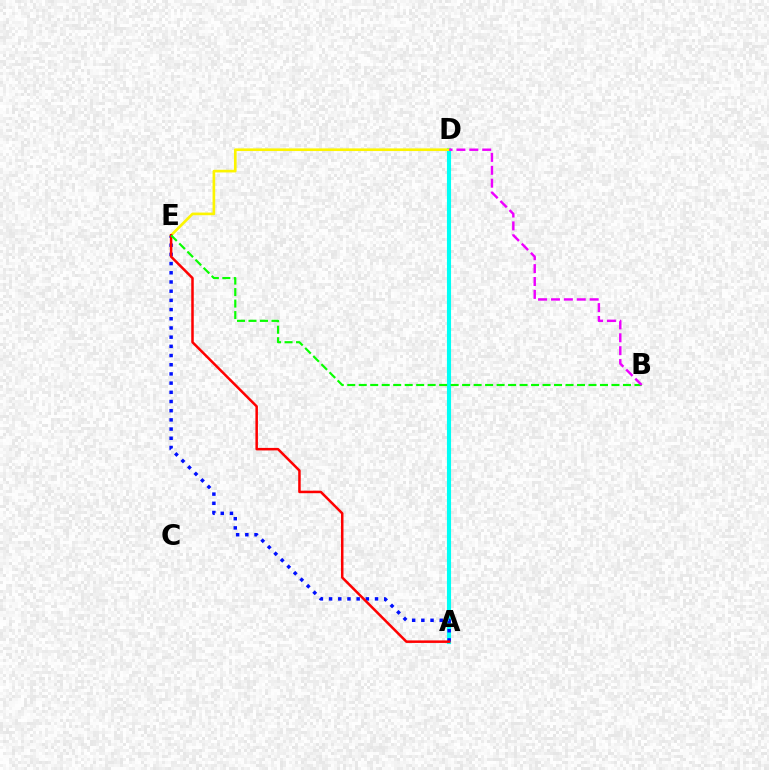{('A', 'D'): [{'color': '#00fff6', 'line_style': 'solid', 'thickness': 2.96}], ('A', 'E'): [{'color': '#0010ff', 'line_style': 'dotted', 'thickness': 2.5}, {'color': '#ff0000', 'line_style': 'solid', 'thickness': 1.81}], ('D', 'E'): [{'color': '#fcf500', 'line_style': 'solid', 'thickness': 1.91}], ('B', 'E'): [{'color': '#08ff00', 'line_style': 'dashed', 'thickness': 1.56}], ('B', 'D'): [{'color': '#ee00ff', 'line_style': 'dashed', 'thickness': 1.75}]}